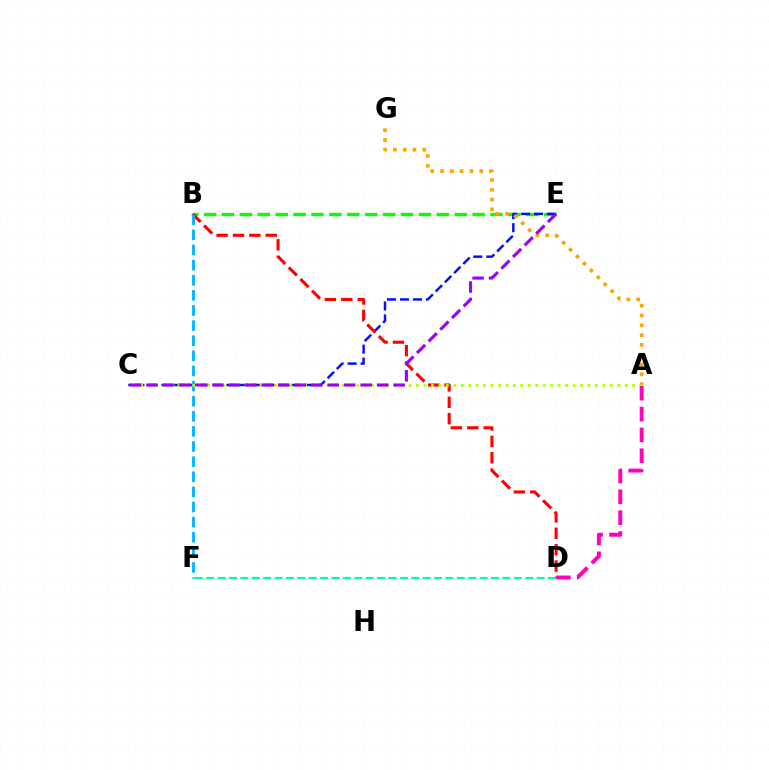{('B', 'E'): [{'color': '#08ff00', 'line_style': 'dashed', 'thickness': 2.43}], ('C', 'E'): [{'color': '#0010ff', 'line_style': 'dashed', 'thickness': 1.77}, {'color': '#9b00ff', 'line_style': 'dashed', 'thickness': 2.24}], ('D', 'F'): [{'color': '#00ff9d', 'line_style': 'dashed', 'thickness': 1.55}], ('B', 'D'): [{'color': '#ff0000', 'line_style': 'dashed', 'thickness': 2.22}], ('A', 'G'): [{'color': '#ffa500', 'line_style': 'dotted', 'thickness': 2.66}], ('B', 'F'): [{'color': '#00b5ff', 'line_style': 'dashed', 'thickness': 2.05}], ('A', 'C'): [{'color': '#b3ff00', 'line_style': 'dotted', 'thickness': 2.02}], ('A', 'D'): [{'color': '#ff00bd', 'line_style': 'dashed', 'thickness': 2.83}]}